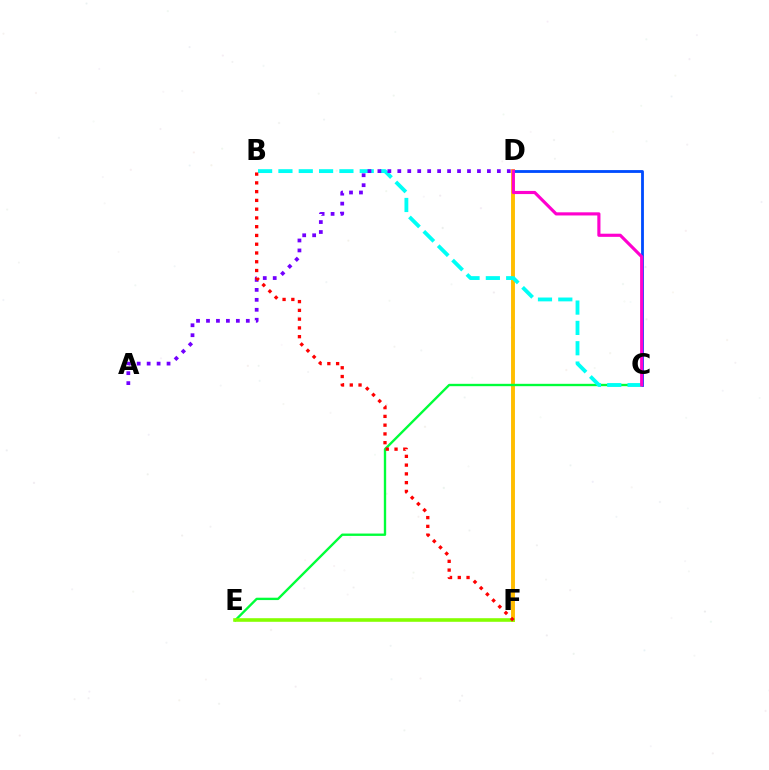{('D', 'F'): [{'color': '#ffbd00', 'line_style': 'solid', 'thickness': 2.81}], ('C', 'E'): [{'color': '#00ff39', 'line_style': 'solid', 'thickness': 1.7}], ('C', 'D'): [{'color': '#004bff', 'line_style': 'solid', 'thickness': 2.03}, {'color': '#ff00cf', 'line_style': 'solid', 'thickness': 2.26}], ('E', 'F'): [{'color': '#84ff00', 'line_style': 'solid', 'thickness': 2.59}], ('B', 'C'): [{'color': '#00fff6', 'line_style': 'dashed', 'thickness': 2.76}], ('A', 'D'): [{'color': '#7200ff', 'line_style': 'dotted', 'thickness': 2.7}], ('B', 'F'): [{'color': '#ff0000', 'line_style': 'dotted', 'thickness': 2.38}]}